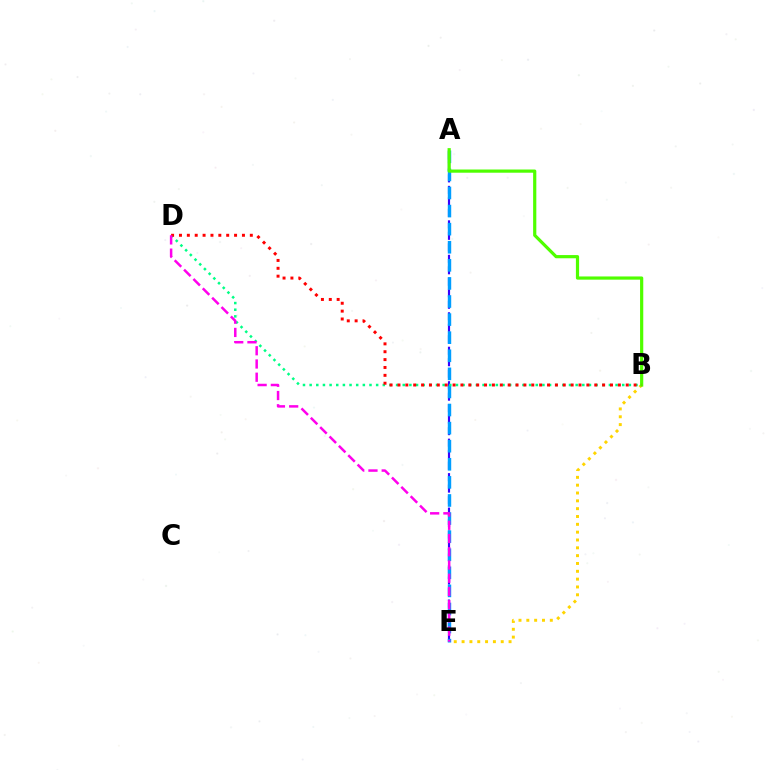{('A', 'E'): [{'color': '#3700ff', 'line_style': 'dashed', 'thickness': 1.56}, {'color': '#009eff', 'line_style': 'dashed', 'thickness': 2.46}], ('B', 'E'): [{'color': '#ffd500', 'line_style': 'dotted', 'thickness': 2.13}], ('B', 'D'): [{'color': '#00ff86', 'line_style': 'dotted', 'thickness': 1.81}, {'color': '#ff0000', 'line_style': 'dotted', 'thickness': 2.14}], ('A', 'B'): [{'color': '#4fff00', 'line_style': 'solid', 'thickness': 2.3}], ('D', 'E'): [{'color': '#ff00ed', 'line_style': 'dashed', 'thickness': 1.8}]}